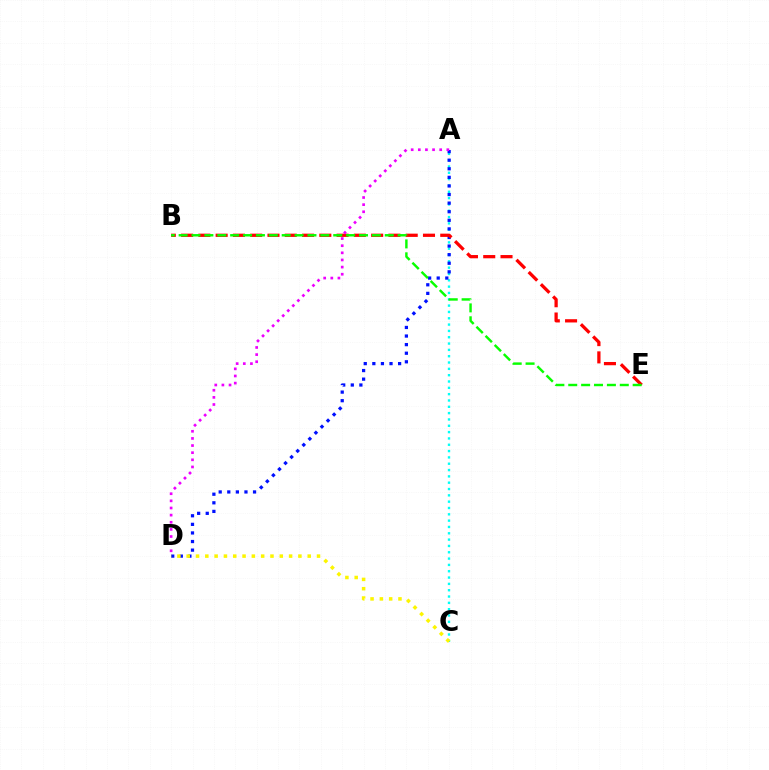{('A', 'C'): [{'color': '#00fff6', 'line_style': 'dotted', 'thickness': 1.72}], ('A', 'D'): [{'color': '#0010ff', 'line_style': 'dotted', 'thickness': 2.33}, {'color': '#ee00ff', 'line_style': 'dotted', 'thickness': 1.94}], ('B', 'E'): [{'color': '#ff0000', 'line_style': 'dashed', 'thickness': 2.35}, {'color': '#08ff00', 'line_style': 'dashed', 'thickness': 1.75}], ('C', 'D'): [{'color': '#fcf500', 'line_style': 'dotted', 'thickness': 2.53}]}